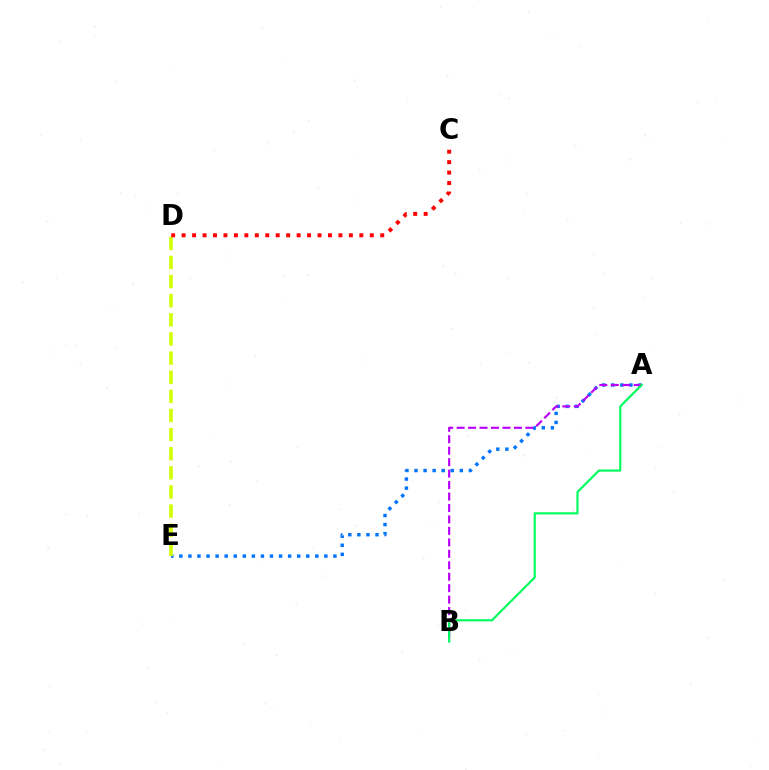{('A', 'E'): [{'color': '#0074ff', 'line_style': 'dotted', 'thickness': 2.46}], ('A', 'B'): [{'color': '#b900ff', 'line_style': 'dashed', 'thickness': 1.56}, {'color': '#00ff5c', 'line_style': 'solid', 'thickness': 1.56}], ('D', 'E'): [{'color': '#d1ff00', 'line_style': 'dashed', 'thickness': 2.6}], ('C', 'D'): [{'color': '#ff0000', 'line_style': 'dotted', 'thickness': 2.84}]}